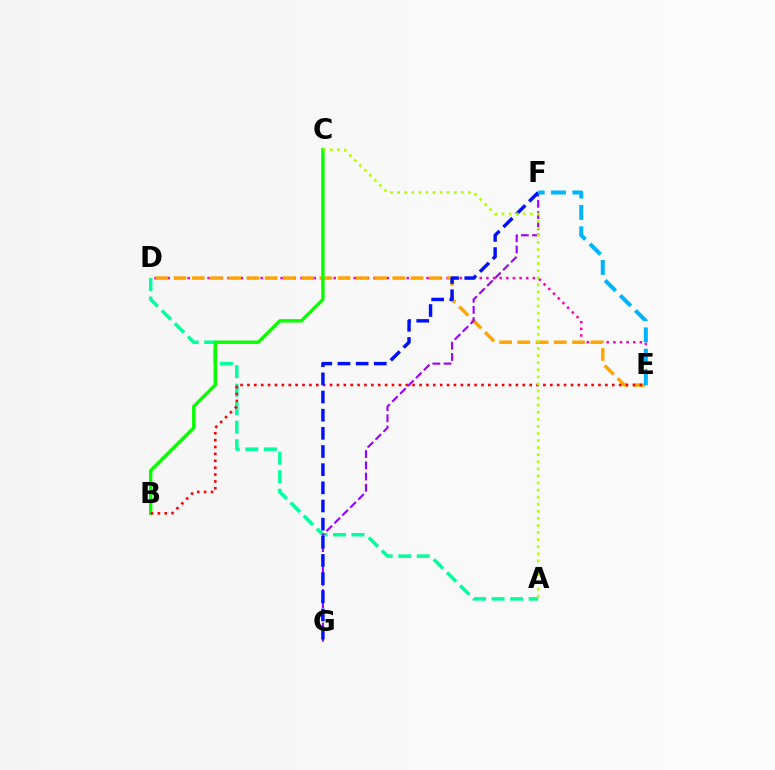{('A', 'D'): [{'color': '#00ff9d', 'line_style': 'dashed', 'thickness': 2.51}], ('D', 'E'): [{'color': '#ff00bd', 'line_style': 'dotted', 'thickness': 1.8}, {'color': '#ffa500', 'line_style': 'dashed', 'thickness': 2.48}], ('F', 'G'): [{'color': '#9b00ff', 'line_style': 'dashed', 'thickness': 1.52}, {'color': '#0010ff', 'line_style': 'dashed', 'thickness': 2.47}], ('B', 'C'): [{'color': '#08ff00', 'line_style': 'solid', 'thickness': 2.44}], ('B', 'E'): [{'color': '#ff0000', 'line_style': 'dotted', 'thickness': 1.87}], ('E', 'F'): [{'color': '#00b5ff', 'line_style': 'dashed', 'thickness': 2.9}], ('A', 'C'): [{'color': '#b3ff00', 'line_style': 'dotted', 'thickness': 1.92}]}